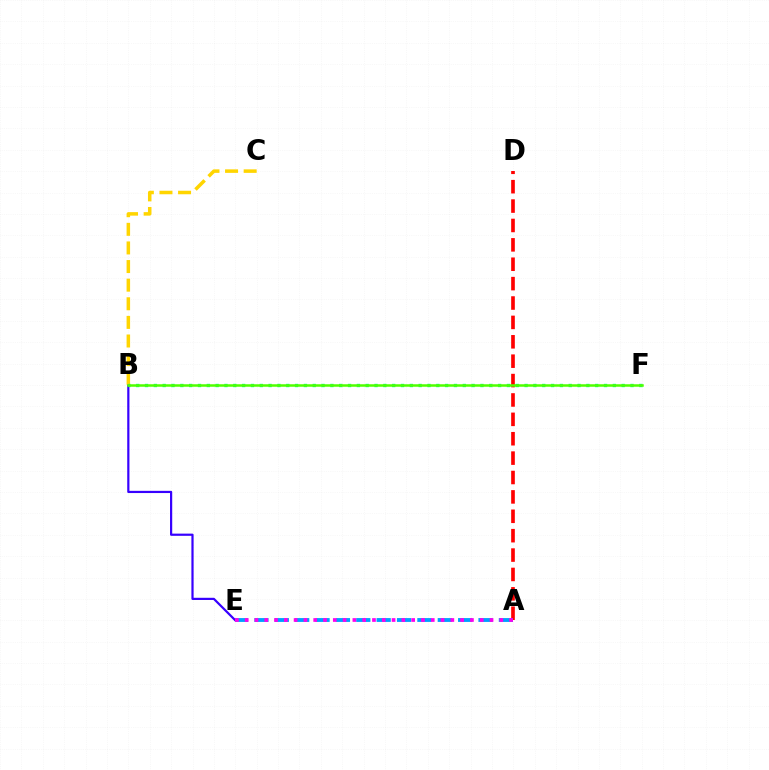{('A', 'D'): [{'color': '#ff0000', 'line_style': 'dashed', 'thickness': 2.63}], ('B', 'E'): [{'color': '#3700ff', 'line_style': 'solid', 'thickness': 1.59}], ('A', 'E'): [{'color': '#009eff', 'line_style': 'dashed', 'thickness': 2.77}, {'color': '#ff00ed', 'line_style': 'dotted', 'thickness': 2.66}], ('B', 'C'): [{'color': '#ffd500', 'line_style': 'dashed', 'thickness': 2.53}], ('B', 'F'): [{'color': '#00ff86', 'line_style': 'dotted', 'thickness': 2.4}, {'color': '#4fff00', 'line_style': 'solid', 'thickness': 1.8}]}